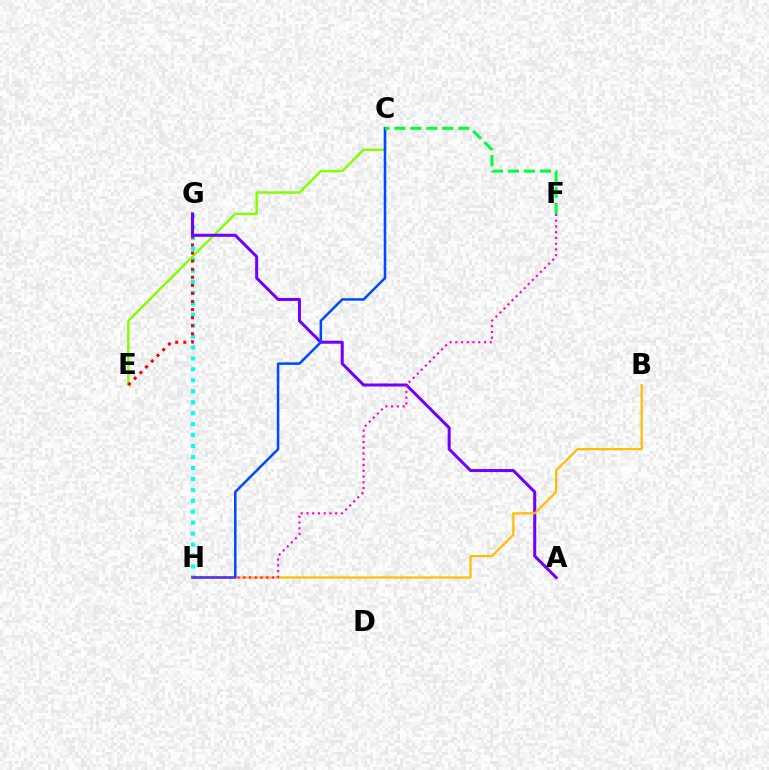{('G', 'H'): [{'color': '#00fff6', 'line_style': 'dotted', 'thickness': 2.97}], ('C', 'E'): [{'color': '#84ff00', 'line_style': 'solid', 'thickness': 1.77}], ('E', 'G'): [{'color': '#ff0000', 'line_style': 'dotted', 'thickness': 2.19}], ('A', 'G'): [{'color': '#7200ff', 'line_style': 'solid', 'thickness': 2.18}], ('B', 'H'): [{'color': '#ffbd00', 'line_style': 'solid', 'thickness': 1.58}], ('C', 'H'): [{'color': '#004bff', 'line_style': 'solid', 'thickness': 1.82}], ('F', 'H'): [{'color': '#ff00cf', 'line_style': 'dotted', 'thickness': 1.56}], ('C', 'F'): [{'color': '#00ff39', 'line_style': 'dashed', 'thickness': 2.17}]}